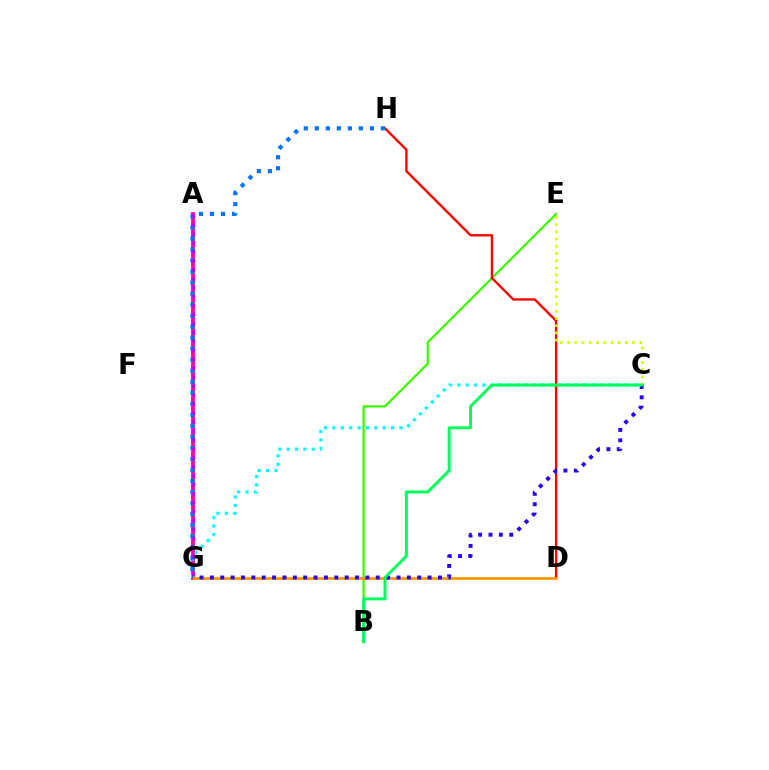{('A', 'G'): [{'color': '#ff00ac', 'line_style': 'solid', 'thickness': 2.77}, {'color': '#b900ff', 'line_style': 'dotted', 'thickness': 2.43}], ('B', 'E'): [{'color': '#3dff00', 'line_style': 'solid', 'thickness': 1.64}], ('C', 'G'): [{'color': '#00fff6', 'line_style': 'dotted', 'thickness': 2.28}, {'color': '#2500ff', 'line_style': 'dotted', 'thickness': 2.82}], ('D', 'H'): [{'color': '#ff0000', 'line_style': 'solid', 'thickness': 1.69}], ('D', 'G'): [{'color': '#ff9400', 'line_style': 'solid', 'thickness': 1.94}], ('G', 'H'): [{'color': '#0074ff', 'line_style': 'dotted', 'thickness': 2.99}], ('C', 'E'): [{'color': '#d1ff00', 'line_style': 'dotted', 'thickness': 1.96}], ('B', 'C'): [{'color': '#00ff5c', 'line_style': 'solid', 'thickness': 2.13}]}